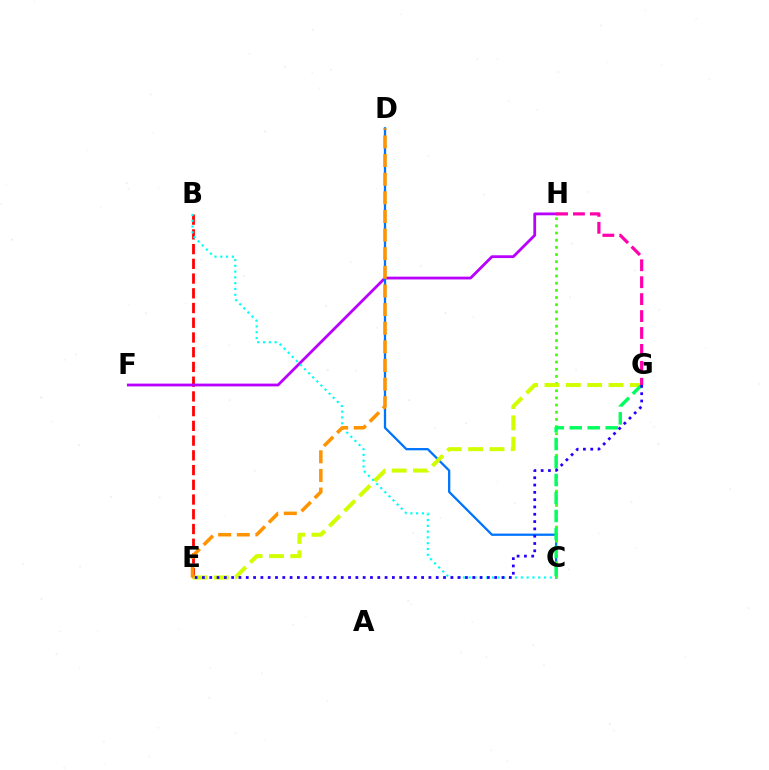{('B', 'E'): [{'color': '#ff0000', 'line_style': 'dashed', 'thickness': 2.0}], ('F', 'H'): [{'color': '#b900ff', 'line_style': 'solid', 'thickness': 2.01}], ('C', 'D'): [{'color': '#0074ff', 'line_style': 'solid', 'thickness': 1.64}], ('C', 'H'): [{'color': '#3dff00', 'line_style': 'dotted', 'thickness': 1.95}], ('E', 'G'): [{'color': '#d1ff00', 'line_style': 'dashed', 'thickness': 2.9}, {'color': '#2500ff', 'line_style': 'dotted', 'thickness': 1.98}], ('B', 'C'): [{'color': '#00fff6', 'line_style': 'dotted', 'thickness': 1.57}], ('C', 'G'): [{'color': '#00ff5c', 'line_style': 'dashed', 'thickness': 2.44}], ('G', 'H'): [{'color': '#ff00ac', 'line_style': 'dashed', 'thickness': 2.3}], ('D', 'E'): [{'color': '#ff9400', 'line_style': 'dashed', 'thickness': 2.53}]}